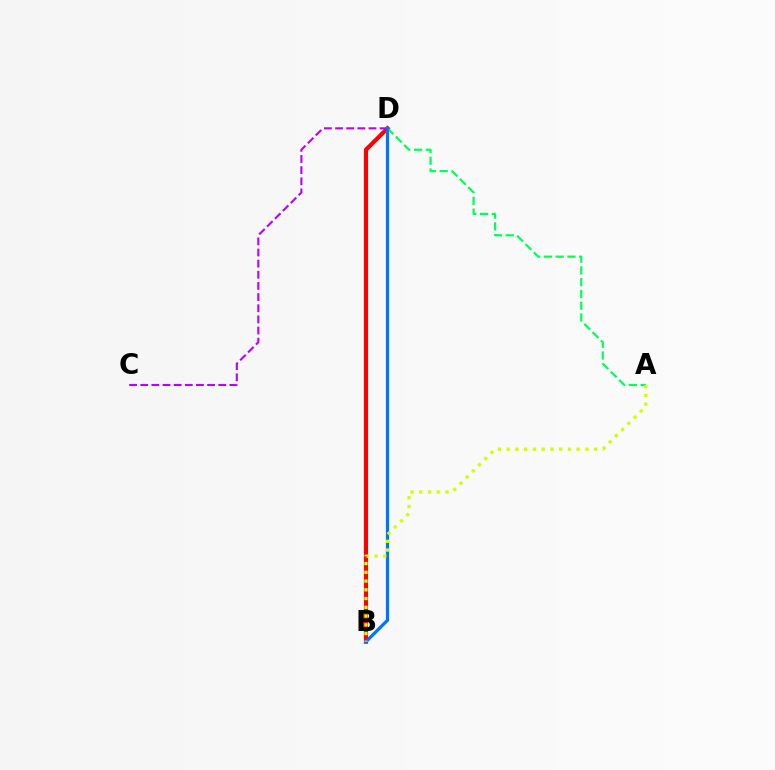{('B', 'D'): [{'color': '#ff0000', 'line_style': 'solid', 'thickness': 2.98}, {'color': '#0074ff', 'line_style': 'solid', 'thickness': 2.31}], ('A', 'D'): [{'color': '#00ff5c', 'line_style': 'dashed', 'thickness': 1.6}], ('C', 'D'): [{'color': '#b900ff', 'line_style': 'dashed', 'thickness': 1.51}], ('A', 'B'): [{'color': '#d1ff00', 'line_style': 'dotted', 'thickness': 2.38}]}